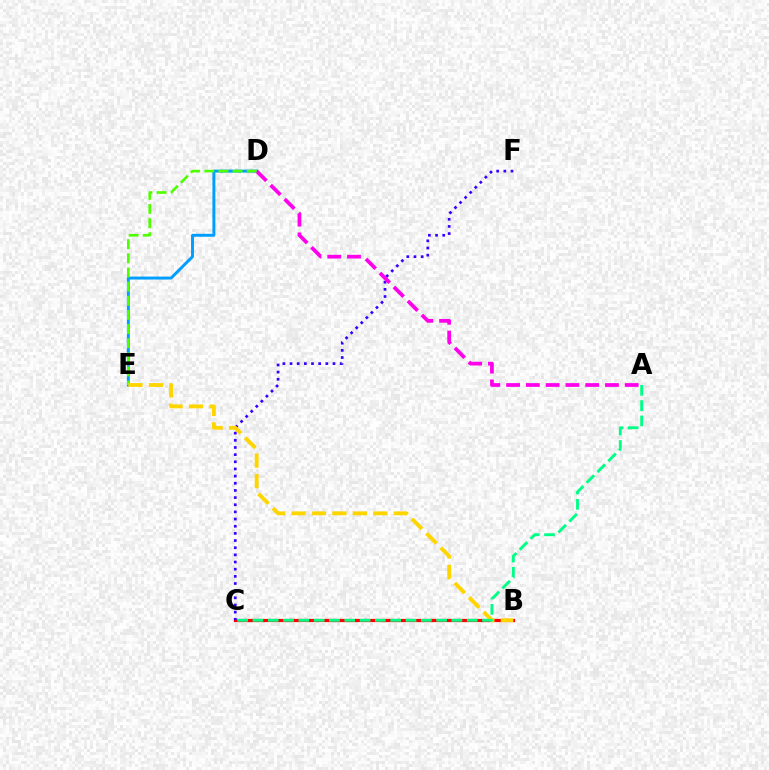{('B', 'C'): [{'color': '#ff0000', 'line_style': 'solid', 'thickness': 2.3}], ('C', 'F'): [{'color': '#3700ff', 'line_style': 'dotted', 'thickness': 1.95}], ('D', 'E'): [{'color': '#009eff', 'line_style': 'solid', 'thickness': 2.12}, {'color': '#4fff00', 'line_style': 'dashed', 'thickness': 1.92}], ('A', 'D'): [{'color': '#ff00ed', 'line_style': 'dashed', 'thickness': 2.69}], ('B', 'E'): [{'color': '#ffd500', 'line_style': 'dashed', 'thickness': 2.78}], ('A', 'C'): [{'color': '#00ff86', 'line_style': 'dashed', 'thickness': 2.08}]}